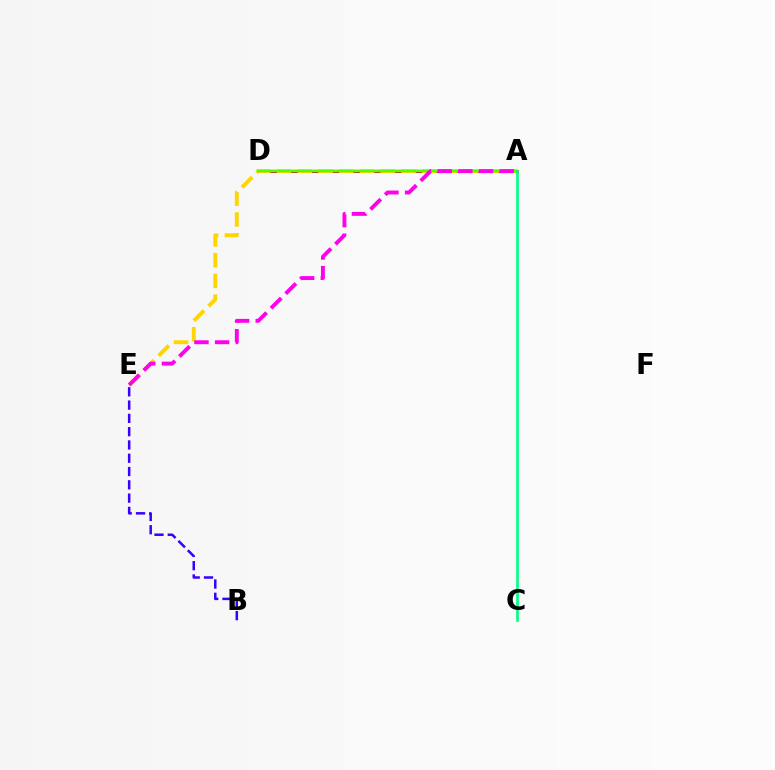{('B', 'E'): [{'color': '#3700ff', 'line_style': 'dashed', 'thickness': 1.81}], ('A', 'D'): [{'color': '#ff0000', 'line_style': 'solid', 'thickness': 2.16}, {'color': '#009eff', 'line_style': 'solid', 'thickness': 1.69}, {'color': '#4fff00', 'line_style': 'solid', 'thickness': 1.75}], ('A', 'E'): [{'color': '#ffd500', 'line_style': 'dashed', 'thickness': 2.82}, {'color': '#ff00ed', 'line_style': 'dashed', 'thickness': 2.81}], ('A', 'C'): [{'color': '#00ff86', 'line_style': 'solid', 'thickness': 1.91}]}